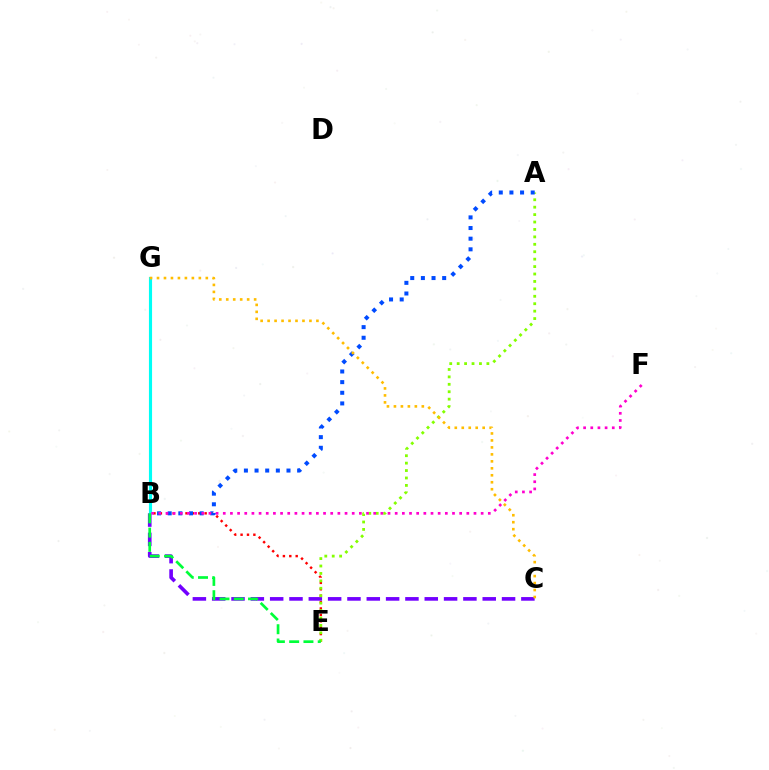{('B', 'E'): [{'color': '#ff0000', 'line_style': 'dotted', 'thickness': 1.74}, {'color': '#00ff39', 'line_style': 'dashed', 'thickness': 1.94}], ('B', 'C'): [{'color': '#7200ff', 'line_style': 'dashed', 'thickness': 2.63}], ('A', 'E'): [{'color': '#84ff00', 'line_style': 'dotted', 'thickness': 2.02}], ('A', 'B'): [{'color': '#004bff', 'line_style': 'dotted', 'thickness': 2.89}], ('B', 'G'): [{'color': '#00fff6', 'line_style': 'solid', 'thickness': 2.25}], ('B', 'F'): [{'color': '#ff00cf', 'line_style': 'dotted', 'thickness': 1.95}], ('C', 'G'): [{'color': '#ffbd00', 'line_style': 'dotted', 'thickness': 1.89}]}